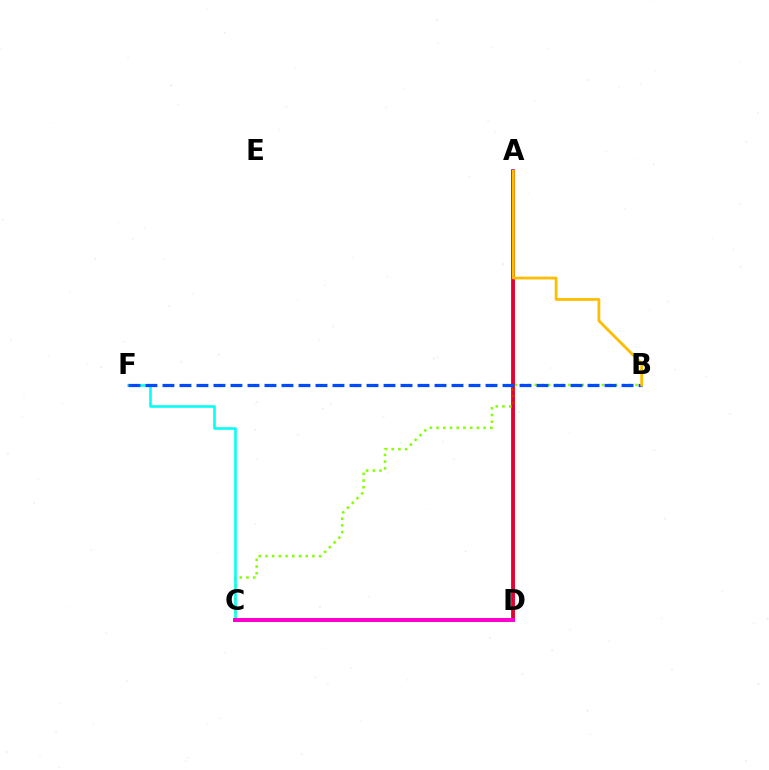{('A', 'D'): [{'color': '#7200ff', 'line_style': 'solid', 'thickness': 2.66}, {'color': '#ff0000', 'line_style': 'solid', 'thickness': 1.87}], ('B', 'C'): [{'color': '#84ff00', 'line_style': 'dotted', 'thickness': 1.82}], ('C', 'F'): [{'color': '#00fff6', 'line_style': 'solid', 'thickness': 1.85}], ('C', 'D'): [{'color': '#00ff39', 'line_style': 'solid', 'thickness': 1.91}, {'color': '#ff00cf', 'line_style': 'solid', 'thickness': 2.87}], ('B', 'F'): [{'color': '#004bff', 'line_style': 'dashed', 'thickness': 2.31}], ('A', 'B'): [{'color': '#ffbd00', 'line_style': 'solid', 'thickness': 2.01}]}